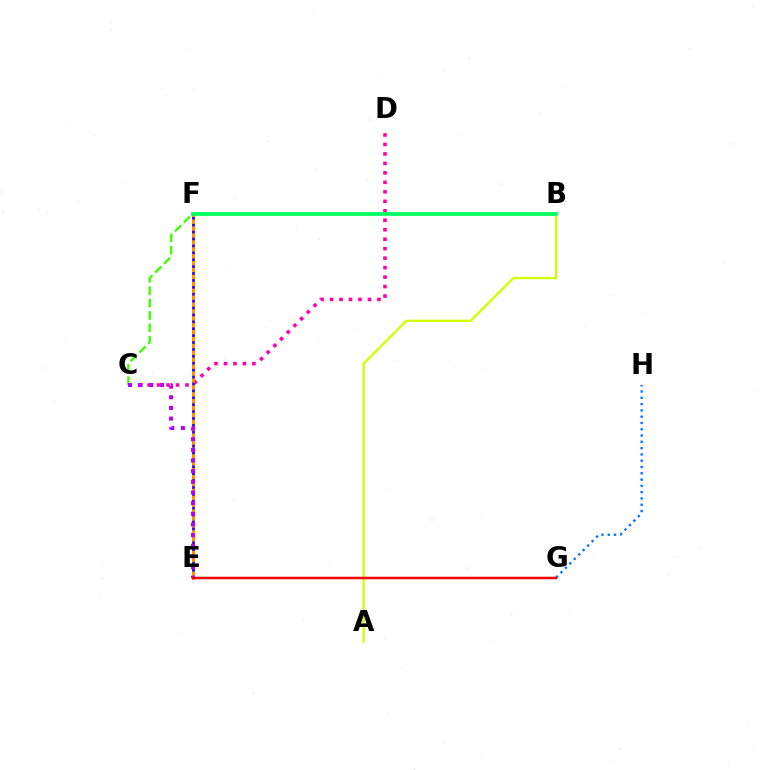{('C', 'D'): [{'color': '#ff00ac', 'line_style': 'dotted', 'thickness': 2.57}], ('G', 'H'): [{'color': '#0074ff', 'line_style': 'dotted', 'thickness': 1.71}], ('E', 'F'): [{'color': '#ff9400', 'line_style': 'solid', 'thickness': 2.15}, {'color': '#2500ff', 'line_style': 'dotted', 'thickness': 1.88}], ('A', 'B'): [{'color': '#d1ff00', 'line_style': 'solid', 'thickness': 1.66}], ('C', 'F'): [{'color': '#3dff00', 'line_style': 'dashed', 'thickness': 1.68}], ('E', 'G'): [{'color': '#00fff6', 'line_style': 'solid', 'thickness': 1.6}, {'color': '#ff0000', 'line_style': 'solid', 'thickness': 1.78}], ('C', 'E'): [{'color': '#b900ff', 'line_style': 'dotted', 'thickness': 2.89}], ('B', 'F'): [{'color': '#00ff5c', 'line_style': 'solid', 'thickness': 2.68}]}